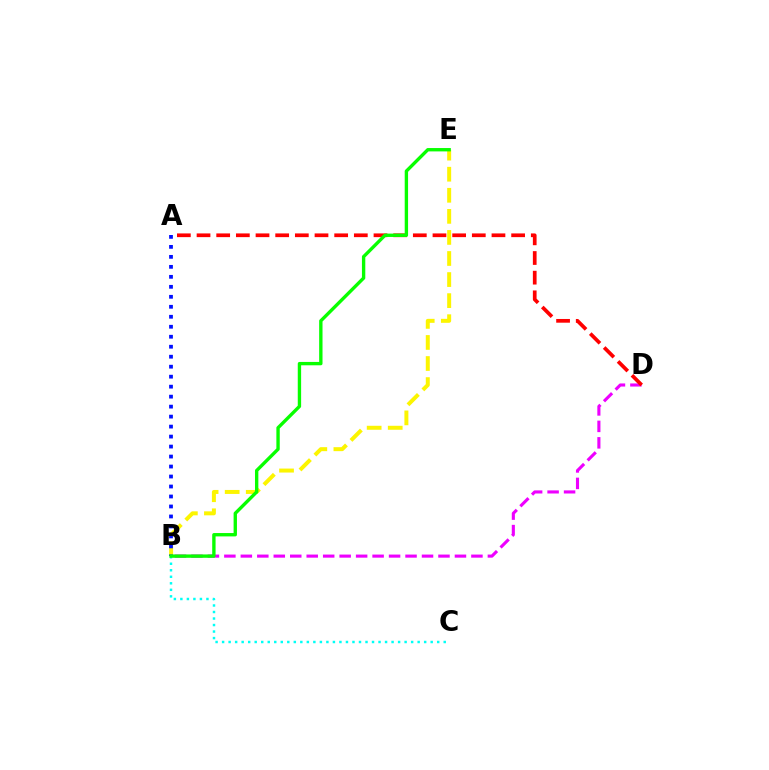{('B', 'C'): [{'color': '#00fff6', 'line_style': 'dotted', 'thickness': 1.77}], ('B', 'D'): [{'color': '#ee00ff', 'line_style': 'dashed', 'thickness': 2.24}], ('B', 'E'): [{'color': '#fcf500', 'line_style': 'dashed', 'thickness': 2.86}, {'color': '#08ff00', 'line_style': 'solid', 'thickness': 2.42}], ('A', 'D'): [{'color': '#ff0000', 'line_style': 'dashed', 'thickness': 2.67}], ('A', 'B'): [{'color': '#0010ff', 'line_style': 'dotted', 'thickness': 2.71}]}